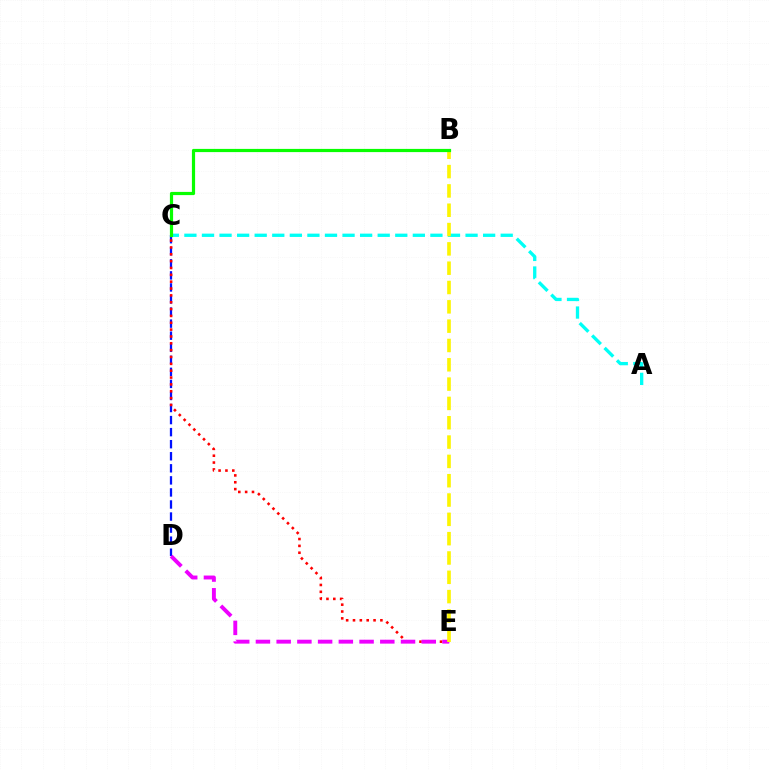{('C', 'D'): [{'color': '#0010ff', 'line_style': 'dashed', 'thickness': 1.64}], ('A', 'C'): [{'color': '#00fff6', 'line_style': 'dashed', 'thickness': 2.39}], ('C', 'E'): [{'color': '#ff0000', 'line_style': 'dotted', 'thickness': 1.86}], ('D', 'E'): [{'color': '#ee00ff', 'line_style': 'dashed', 'thickness': 2.82}], ('B', 'E'): [{'color': '#fcf500', 'line_style': 'dashed', 'thickness': 2.62}], ('B', 'C'): [{'color': '#08ff00', 'line_style': 'solid', 'thickness': 2.3}]}